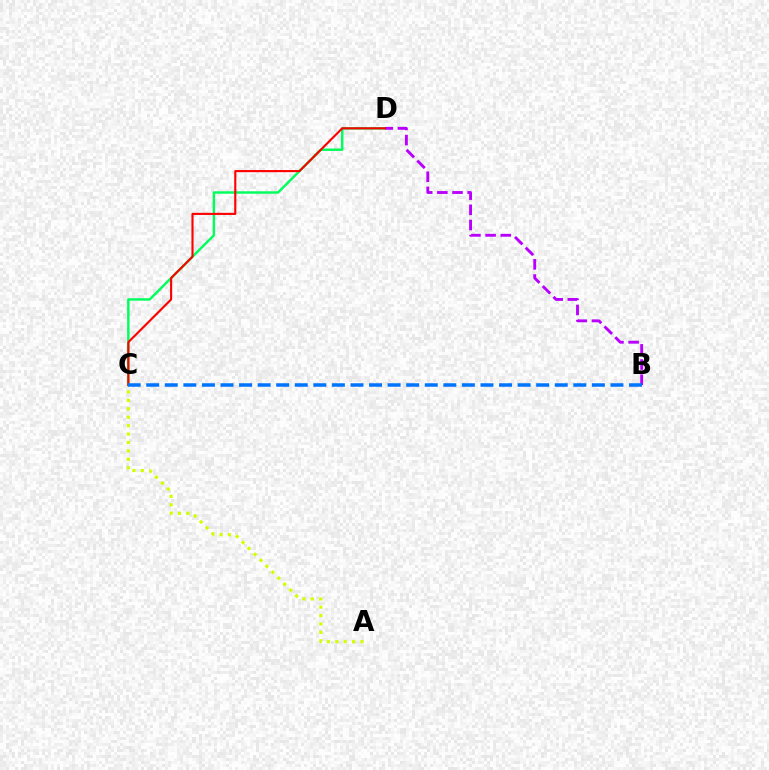{('A', 'C'): [{'color': '#d1ff00', 'line_style': 'dotted', 'thickness': 2.29}], ('C', 'D'): [{'color': '#00ff5c', 'line_style': 'solid', 'thickness': 1.76}, {'color': '#ff0000', 'line_style': 'solid', 'thickness': 1.53}], ('B', 'D'): [{'color': '#b900ff', 'line_style': 'dashed', 'thickness': 2.06}], ('B', 'C'): [{'color': '#0074ff', 'line_style': 'dashed', 'thickness': 2.52}]}